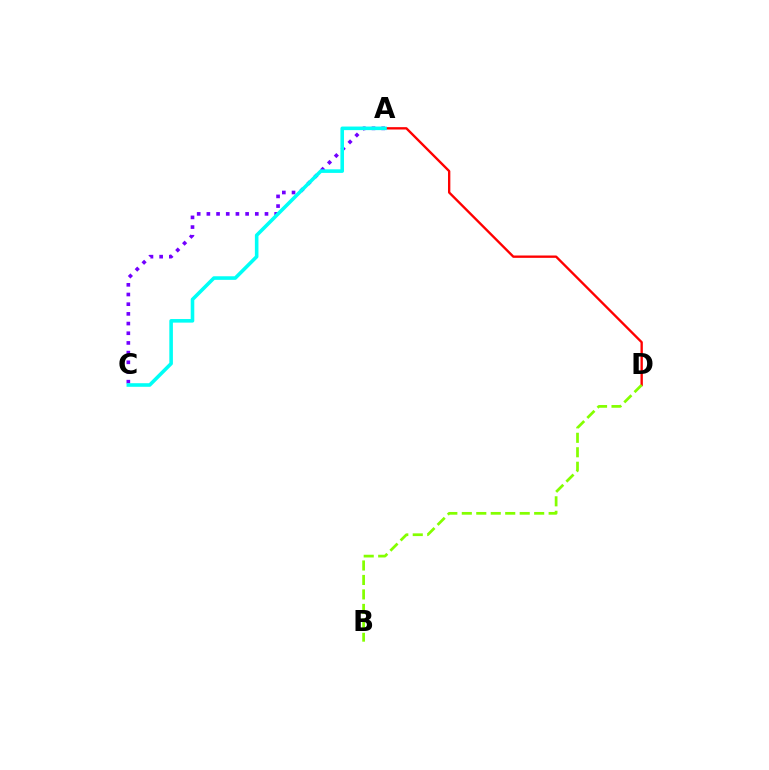{('A', 'C'): [{'color': '#7200ff', 'line_style': 'dotted', 'thickness': 2.63}, {'color': '#00fff6', 'line_style': 'solid', 'thickness': 2.58}], ('A', 'D'): [{'color': '#ff0000', 'line_style': 'solid', 'thickness': 1.69}], ('B', 'D'): [{'color': '#84ff00', 'line_style': 'dashed', 'thickness': 1.97}]}